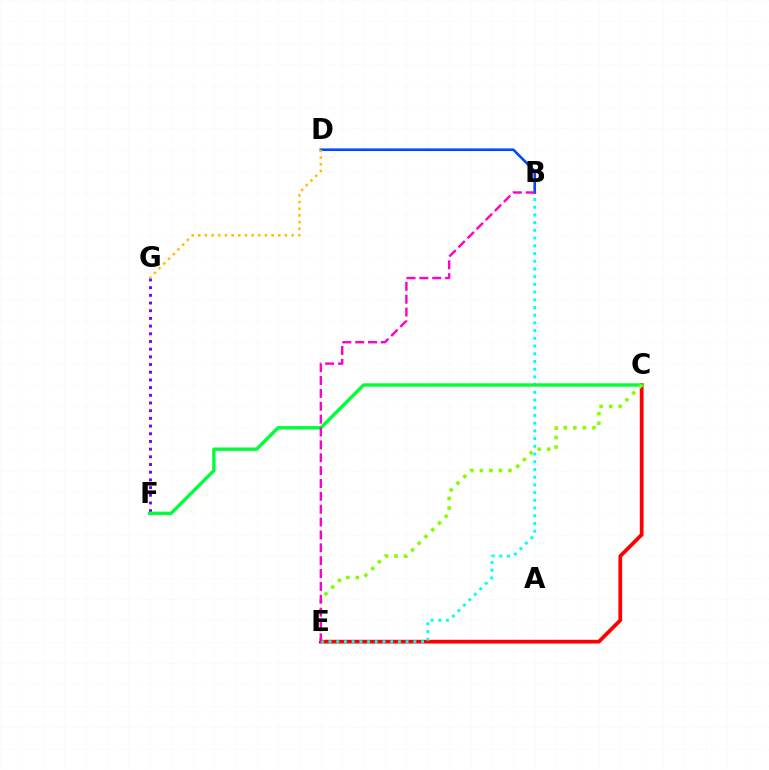{('C', 'E'): [{'color': '#ff0000', 'line_style': 'solid', 'thickness': 2.7}, {'color': '#84ff00', 'line_style': 'dotted', 'thickness': 2.59}], ('B', 'E'): [{'color': '#00fff6', 'line_style': 'dotted', 'thickness': 2.1}, {'color': '#ff00cf', 'line_style': 'dashed', 'thickness': 1.75}], ('F', 'G'): [{'color': '#7200ff', 'line_style': 'dotted', 'thickness': 2.09}], ('B', 'D'): [{'color': '#004bff', 'line_style': 'solid', 'thickness': 1.89}], ('C', 'F'): [{'color': '#00ff39', 'line_style': 'solid', 'thickness': 2.45}], ('D', 'G'): [{'color': '#ffbd00', 'line_style': 'dotted', 'thickness': 1.81}]}